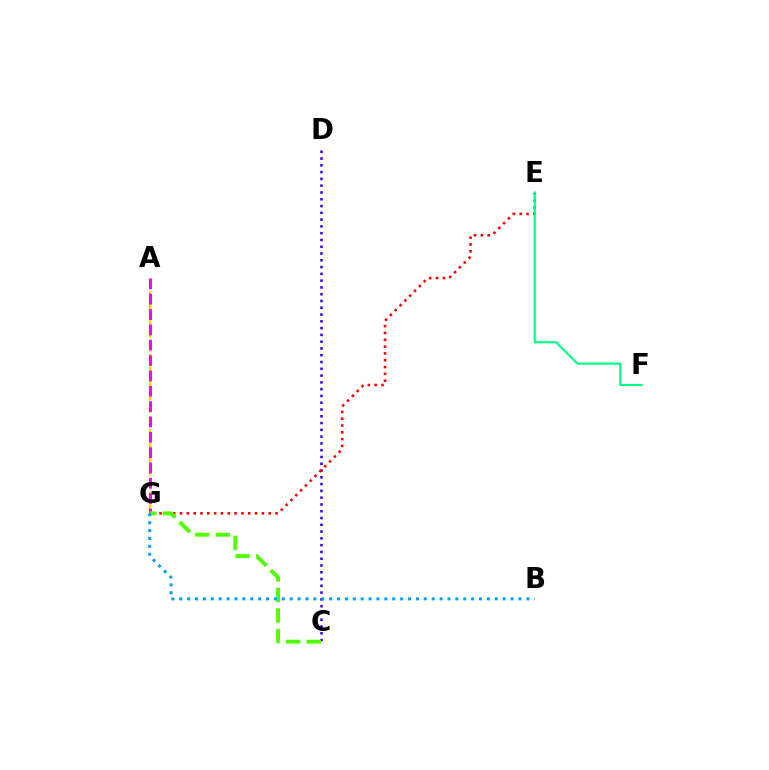{('C', 'D'): [{'color': '#3700ff', 'line_style': 'dotted', 'thickness': 1.84}], ('E', 'G'): [{'color': '#ff0000', 'line_style': 'dotted', 'thickness': 1.85}], ('E', 'F'): [{'color': '#00ff86', 'line_style': 'solid', 'thickness': 1.53}], ('A', 'G'): [{'color': '#ffd500', 'line_style': 'dashed', 'thickness': 1.7}, {'color': '#ff00ed', 'line_style': 'dashed', 'thickness': 2.08}], ('C', 'G'): [{'color': '#4fff00', 'line_style': 'dashed', 'thickness': 2.8}], ('B', 'G'): [{'color': '#009eff', 'line_style': 'dotted', 'thickness': 2.14}]}